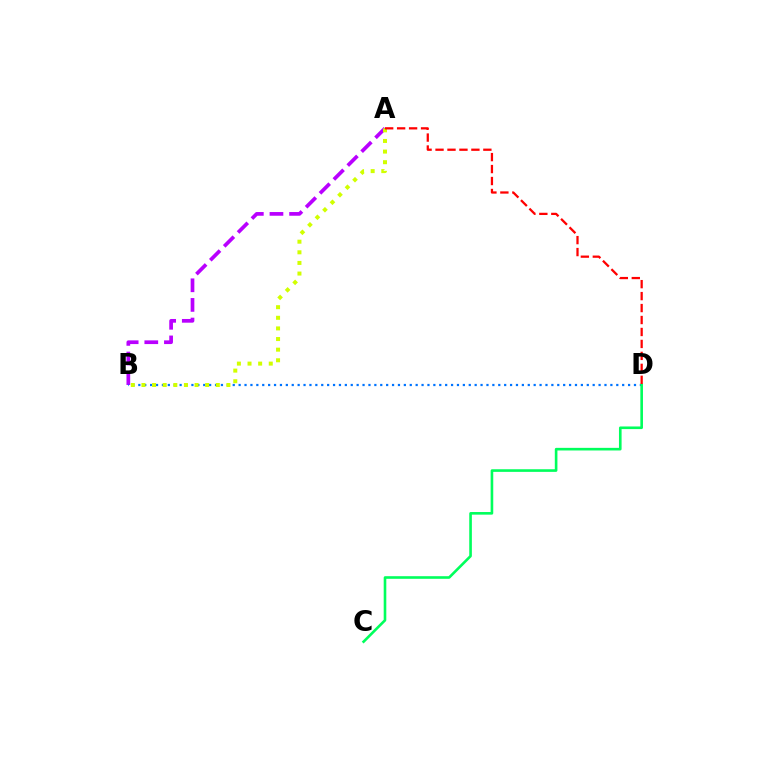{('A', 'B'): [{'color': '#b900ff', 'line_style': 'dashed', 'thickness': 2.67}, {'color': '#d1ff00', 'line_style': 'dotted', 'thickness': 2.89}], ('B', 'D'): [{'color': '#0074ff', 'line_style': 'dotted', 'thickness': 1.6}], ('C', 'D'): [{'color': '#00ff5c', 'line_style': 'solid', 'thickness': 1.89}], ('A', 'D'): [{'color': '#ff0000', 'line_style': 'dashed', 'thickness': 1.62}]}